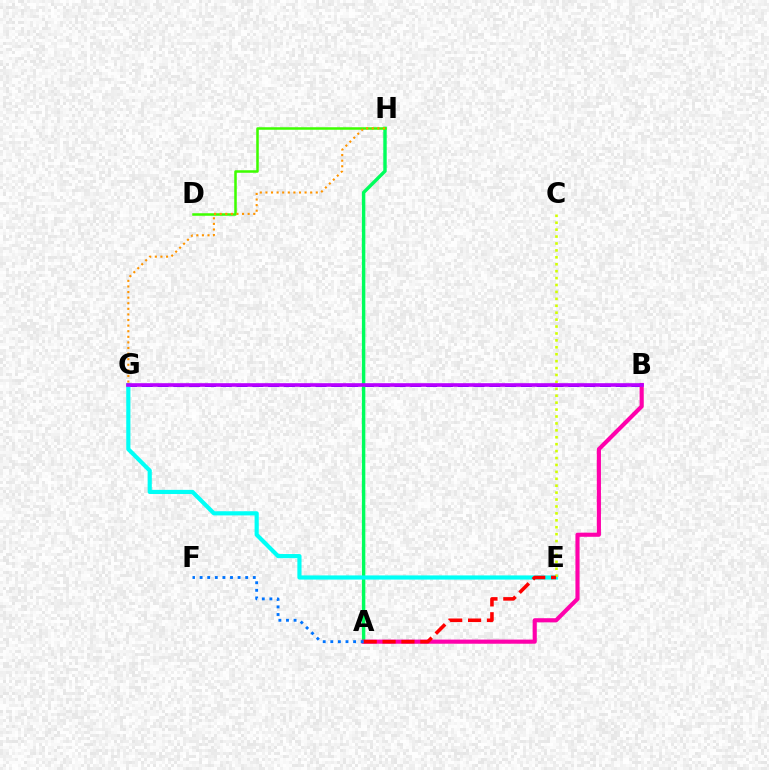{('B', 'G'): [{'color': '#2500ff', 'line_style': 'dashed', 'thickness': 2.15}, {'color': '#b900ff', 'line_style': 'solid', 'thickness': 2.61}], ('A', 'H'): [{'color': '#00ff5c', 'line_style': 'solid', 'thickness': 2.46}], ('A', 'B'): [{'color': '#ff00ac', 'line_style': 'solid', 'thickness': 2.97}], ('D', 'H'): [{'color': '#3dff00', 'line_style': 'solid', 'thickness': 1.82}], ('E', 'G'): [{'color': '#00fff6', 'line_style': 'solid', 'thickness': 2.99}], ('C', 'E'): [{'color': '#d1ff00', 'line_style': 'dotted', 'thickness': 1.88}], ('A', 'E'): [{'color': '#ff0000', 'line_style': 'dashed', 'thickness': 2.56}], ('A', 'F'): [{'color': '#0074ff', 'line_style': 'dotted', 'thickness': 2.06}], ('G', 'H'): [{'color': '#ff9400', 'line_style': 'dotted', 'thickness': 1.52}]}